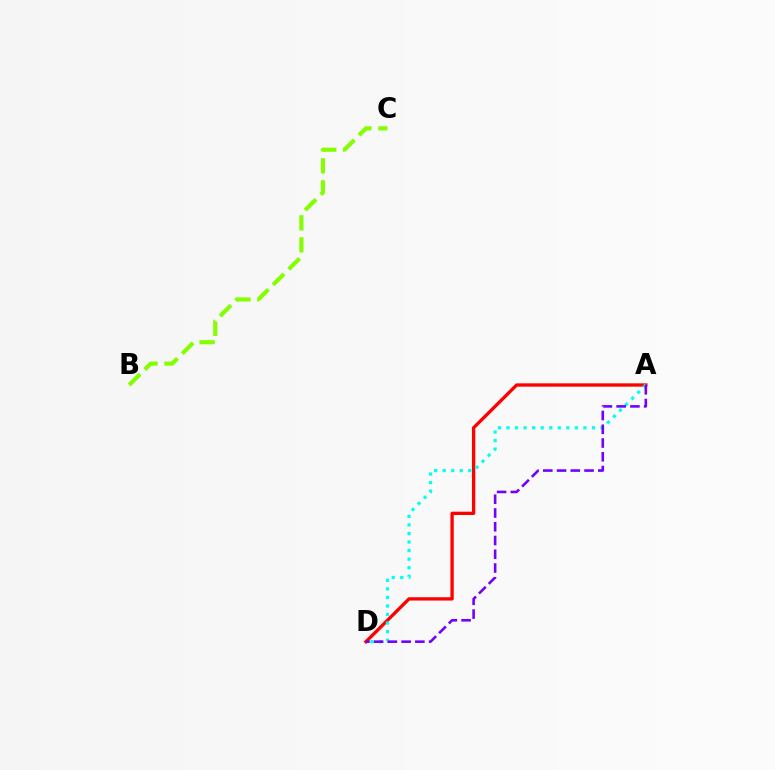{('A', 'D'): [{'color': '#ff0000', 'line_style': 'solid', 'thickness': 2.39}, {'color': '#00fff6', 'line_style': 'dotted', 'thickness': 2.32}, {'color': '#7200ff', 'line_style': 'dashed', 'thickness': 1.87}], ('B', 'C'): [{'color': '#84ff00', 'line_style': 'dashed', 'thickness': 2.99}]}